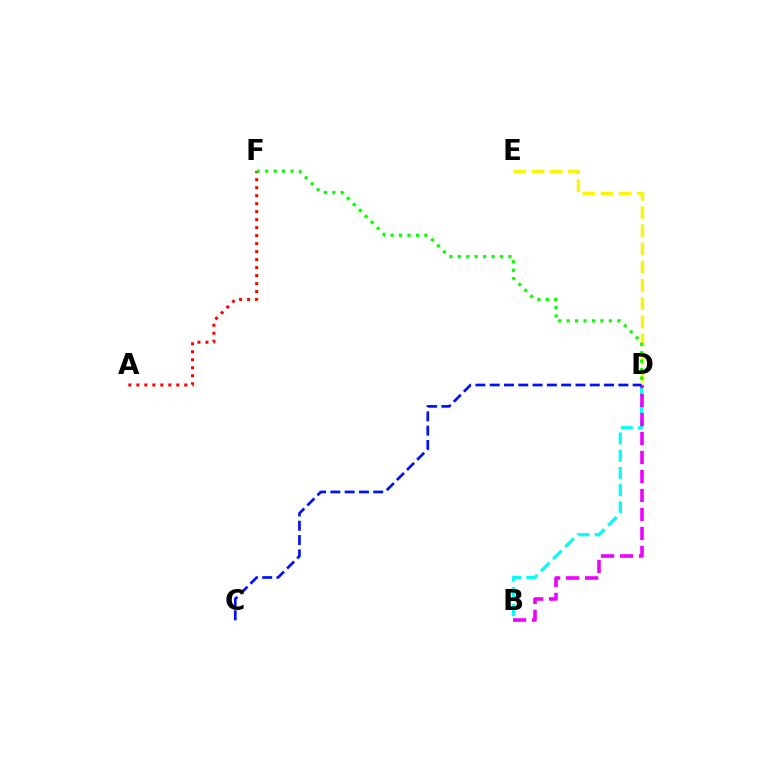{('B', 'D'): [{'color': '#00fff6', 'line_style': 'dashed', 'thickness': 2.34}, {'color': '#ee00ff', 'line_style': 'dashed', 'thickness': 2.58}], ('D', 'E'): [{'color': '#fcf500', 'line_style': 'dashed', 'thickness': 2.47}], ('C', 'D'): [{'color': '#0010ff', 'line_style': 'dashed', 'thickness': 1.94}], ('A', 'F'): [{'color': '#ff0000', 'line_style': 'dotted', 'thickness': 2.17}], ('D', 'F'): [{'color': '#08ff00', 'line_style': 'dotted', 'thickness': 2.29}]}